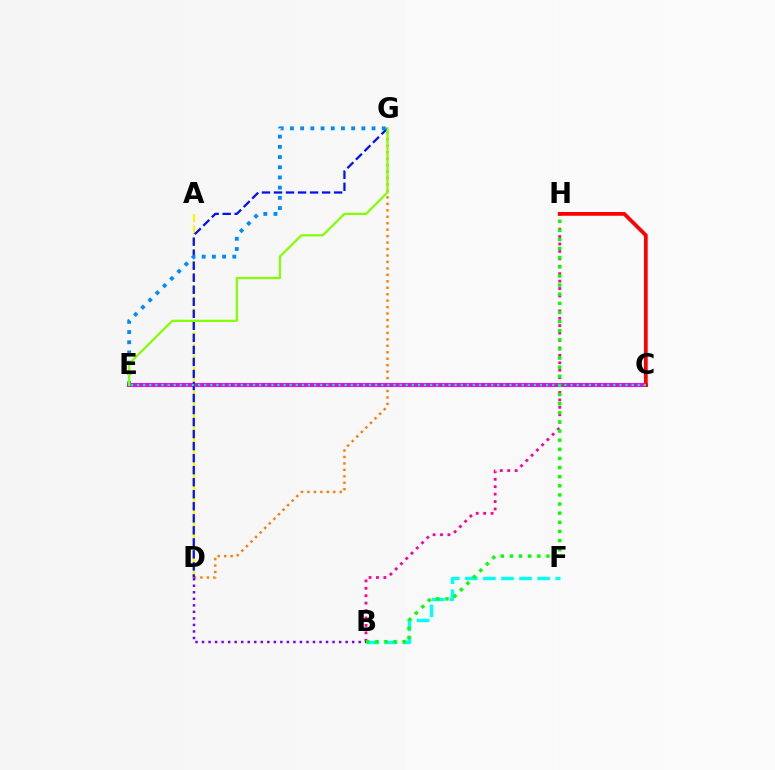{('D', 'G'): [{'color': '#ff7c00', 'line_style': 'dotted', 'thickness': 1.75}, {'color': '#0010ff', 'line_style': 'dashed', 'thickness': 1.63}], ('B', 'F'): [{'color': '#00fff6', 'line_style': 'dashed', 'thickness': 2.45}], ('C', 'E'): [{'color': '#ee00ff', 'line_style': 'solid', 'thickness': 2.88}, {'color': '#00ff74', 'line_style': 'dotted', 'thickness': 1.66}], ('A', 'D'): [{'color': '#fcf500', 'line_style': 'dashed', 'thickness': 1.6}], ('B', 'D'): [{'color': '#7200ff', 'line_style': 'dotted', 'thickness': 1.77}], ('B', 'H'): [{'color': '#ff0094', 'line_style': 'dotted', 'thickness': 2.02}, {'color': '#08ff00', 'line_style': 'dotted', 'thickness': 2.48}], ('E', 'G'): [{'color': '#008cff', 'line_style': 'dotted', 'thickness': 2.77}, {'color': '#84ff00', 'line_style': 'solid', 'thickness': 1.61}], ('C', 'H'): [{'color': '#ff0000', 'line_style': 'solid', 'thickness': 2.71}]}